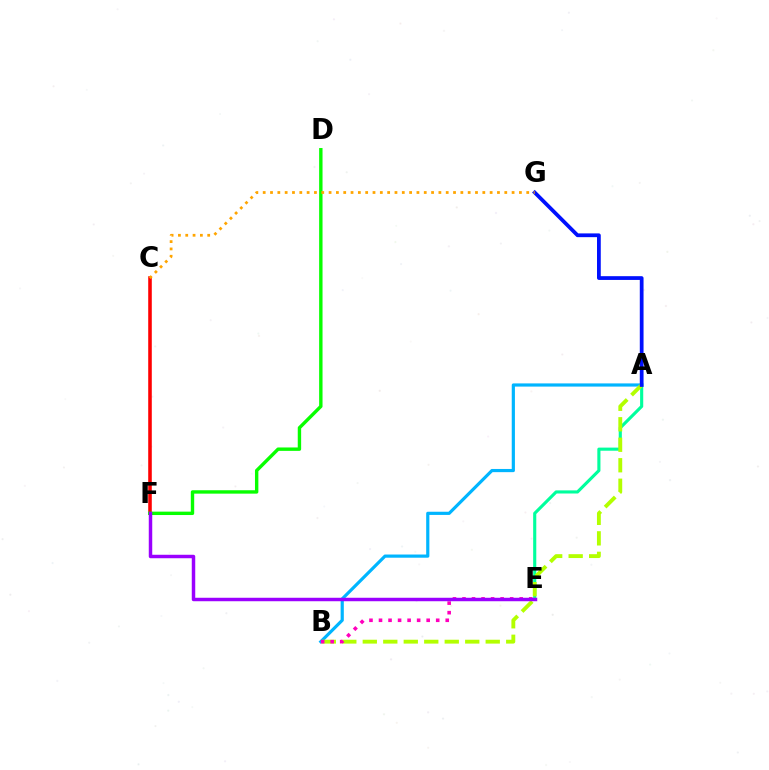{('A', 'B'): [{'color': '#00b5ff', 'line_style': 'solid', 'thickness': 2.29}, {'color': '#b3ff00', 'line_style': 'dashed', 'thickness': 2.78}], ('A', 'E'): [{'color': '#00ff9d', 'line_style': 'solid', 'thickness': 2.25}], ('B', 'E'): [{'color': '#ff00bd', 'line_style': 'dotted', 'thickness': 2.59}], ('C', 'F'): [{'color': '#ff0000', 'line_style': 'solid', 'thickness': 2.57}], ('A', 'G'): [{'color': '#0010ff', 'line_style': 'solid', 'thickness': 2.71}], ('D', 'F'): [{'color': '#08ff00', 'line_style': 'solid', 'thickness': 2.44}], ('C', 'G'): [{'color': '#ffa500', 'line_style': 'dotted', 'thickness': 1.99}], ('E', 'F'): [{'color': '#9b00ff', 'line_style': 'solid', 'thickness': 2.5}]}